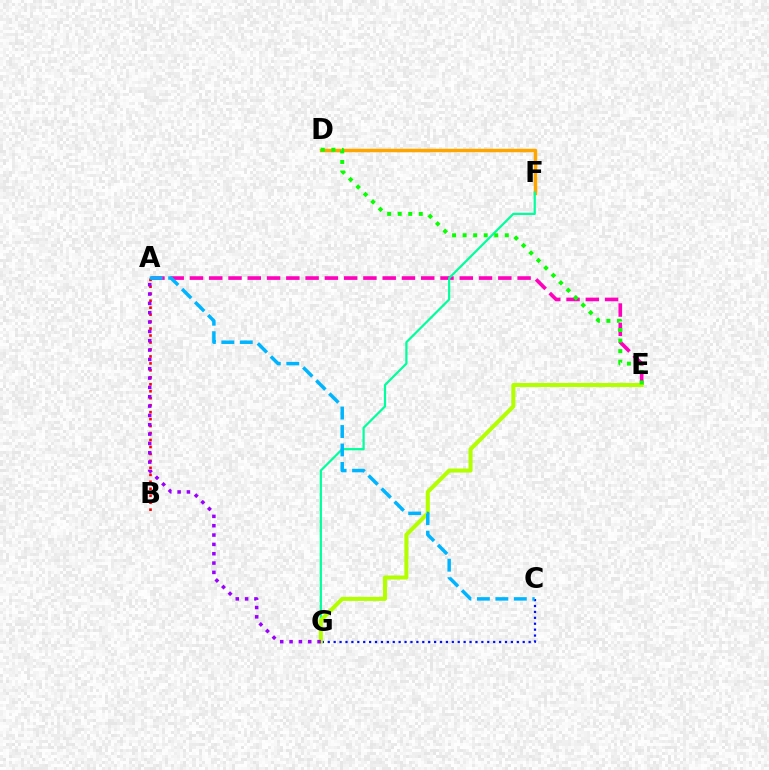{('D', 'F'): [{'color': '#ffa500', 'line_style': 'solid', 'thickness': 2.51}], ('A', 'B'): [{'color': '#ff0000', 'line_style': 'dotted', 'thickness': 1.89}], ('A', 'E'): [{'color': '#ff00bd', 'line_style': 'dashed', 'thickness': 2.62}], ('F', 'G'): [{'color': '#00ff9d', 'line_style': 'solid', 'thickness': 1.59}], ('C', 'G'): [{'color': '#0010ff', 'line_style': 'dotted', 'thickness': 1.61}], ('E', 'G'): [{'color': '#b3ff00', 'line_style': 'solid', 'thickness': 2.92}], ('D', 'E'): [{'color': '#08ff00', 'line_style': 'dotted', 'thickness': 2.86}], ('A', 'C'): [{'color': '#00b5ff', 'line_style': 'dashed', 'thickness': 2.51}], ('A', 'G'): [{'color': '#9b00ff', 'line_style': 'dotted', 'thickness': 2.54}]}